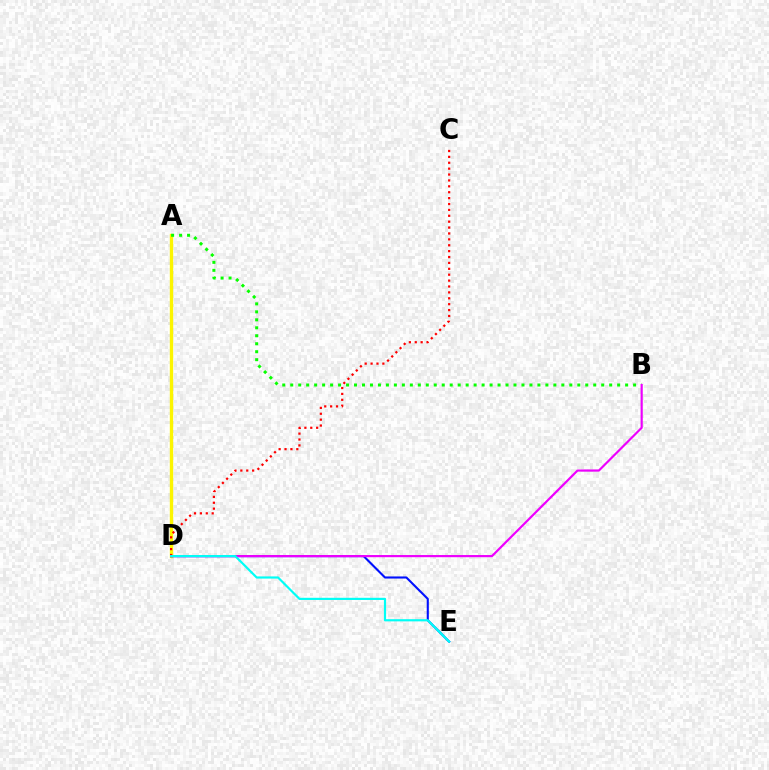{('A', 'D'): [{'color': '#fcf500', 'line_style': 'solid', 'thickness': 2.42}], ('A', 'B'): [{'color': '#08ff00', 'line_style': 'dotted', 'thickness': 2.17}], ('D', 'E'): [{'color': '#0010ff', 'line_style': 'solid', 'thickness': 1.51}, {'color': '#00fff6', 'line_style': 'solid', 'thickness': 1.57}], ('C', 'D'): [{'color': '#ff0000', 'line_style': 'dotted', 'thickness': 1.6}], ('B', 'D'): [{'color': '#ee00ff', 'line_style': 'solid', 'thickness': 1.57}]}